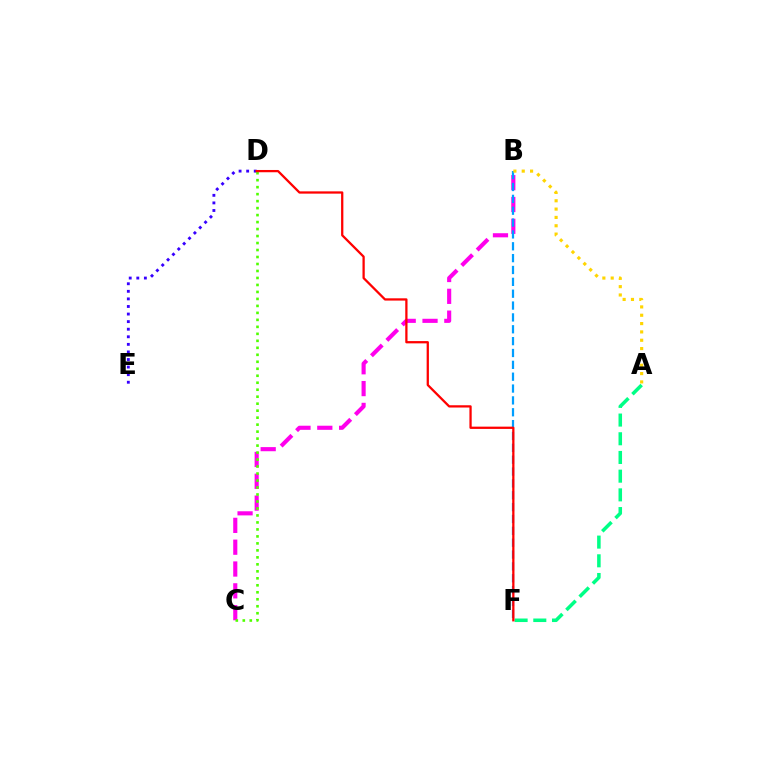{('B', 'C'): [{'color': '#ff00ed', 'line_style': 'dashed', 'thickness': 2.96}], ('B', 'F'): [{'color': '#009eff', 'line_style': 'dashed', 'thickness': 1.61}], ('D', 'E'): [{'color': '#3700ff', 'line_style': 'dotted', 'thickness': 2.06}], ('A', 'B'): [{'color': '#ffd500', 'line_style': 'dotted', 'thickness': 2.26}], ('A', 'F'): [{'color': '#00ff86', 'line_style': 'dashed', 'thickness': 2.54}], ('C', 'D'): [{'color': '#4fff00', 'line_style': 'dotted', 'thickness': 1.9}], ('D', 'F'): [{'color': '#ff0000', 'line_style': 'solid', 'thickness': 1.64}]}